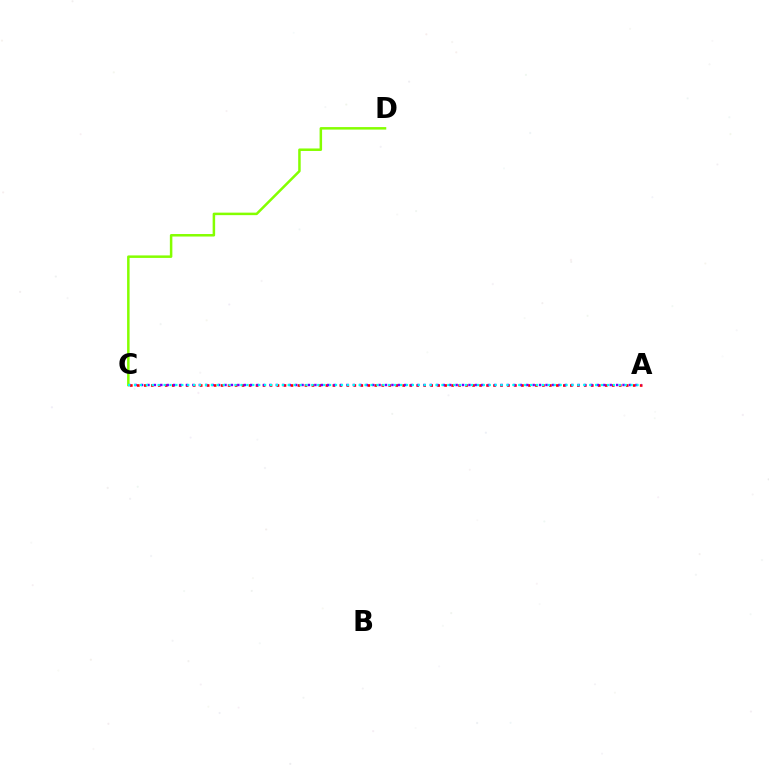{('A', 'C'): [{'color': '#ff0000', 'line_style': 'dotted', 'thickness': 1.9}, {'color': '#7200ff', 'line_style': 'dotted', 'thickness': 1.74}, {'color': '#00fff6', 'line_style': 'dotted', 'thickness': 1.61}], ('C', 'D'): [{'color': '#84ff00', 'line_style': 'solid', 'thickness': 1.8}]}